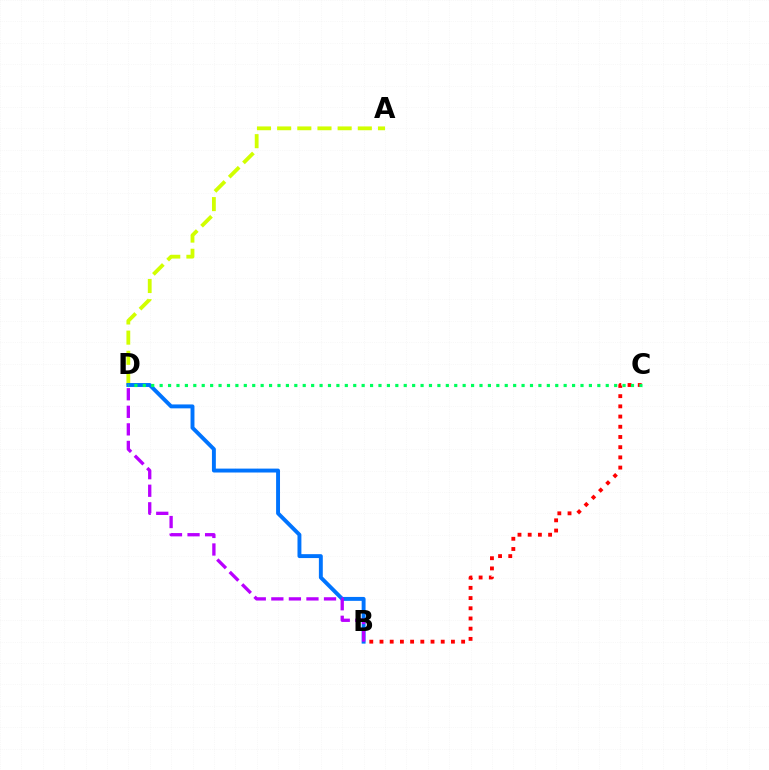{('A', 'D'): [{'color': '#d1ff00', 'line_style': 'dashed', 'thickness': 2.74}], ('B', 'D'): [{'color': '#0074ff', 'line_style': 'solid', 'thickness': 2.82}, {'color': '#b900ff', 'line_style': 'dashed', 'thickness': 2.39}], ('B', 'C'): [{'color': '#ff0000', 'line_style': 'dotted', 'thickness': 2.77}], ('C', 'D'): [{'color': '#00ff5c', 'line_style': 'dotted', 'thickness': 2.29}]}